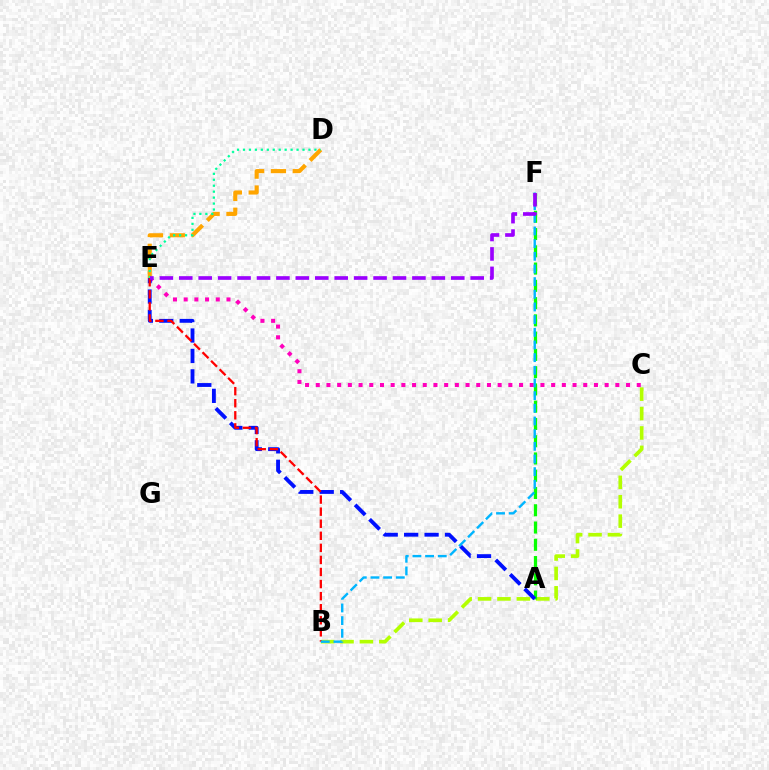{('B', 'C'): [{'color': '#b3ff00', 'line_style': 'dashed', 'thickness': 2.64}], ('A', 'F'): [{'color': '#08ff00', 'line_style': 'dashed', 'thickness': 2.35}], ('D', 'E'): [{'color': '#ffa500', 'line_style': 'dashed', 'thickness': 2.96}, {'color': '#00ff9d', 'line_style': 'dotted', 'thickness': 1.62}], ('C', 'E'): [{'color': '#ff00bd', 'line_style': 'dotted', 'thickness': 2.91}], ('A', 'E'): [{'color': '#0010ff', 'line_style': 'dashed', 'thickness': 2.78}], ('B', 'E'): [{'color': '#ff0000', 'line_style': 'dashed', 'thickness': 1.64}], ('B', 'F'): [{'color': '#00b5ff', 'line_style': 'dashed', 'thickness': 1.72}], ('E', 'F'): [{'color': '#9b00ff', 'line_style': 'dashed', 'thickness': 2.64}]}